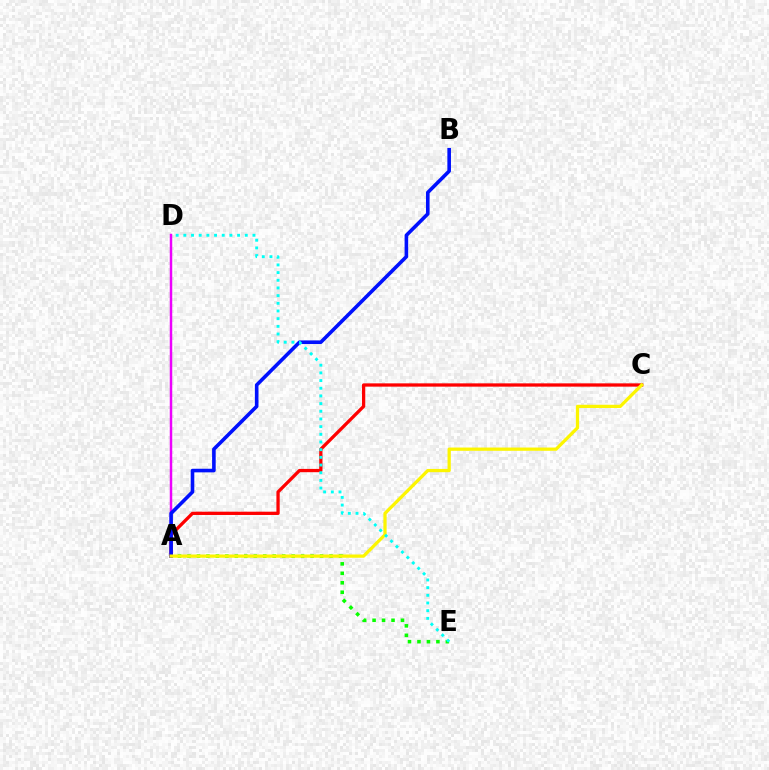{('A', 'E'): [{'color': '#08ff00', 'line_style': 'dotted', 'thickness': 2.57}], ('A', 'D'): [{'color': '#ee00ff', 'line_style': 'solid', 'thickness': 1.78}], ('A', 'C'): [{'color': '#ff0000', 'line_style': 'solid', 'thickness': 2.36}, {'color': '#fcf500', 'line_style': 'solid', 'thickness': 2.34}], ('A', 'B'): [{'color': '#0010ff', 'line_style': 'solid', 'thickness': 2.59}], ('D', 'E'): [{'color': '#00fff6', 'line_style': 'dotted', 'thickness': 2.09}]}